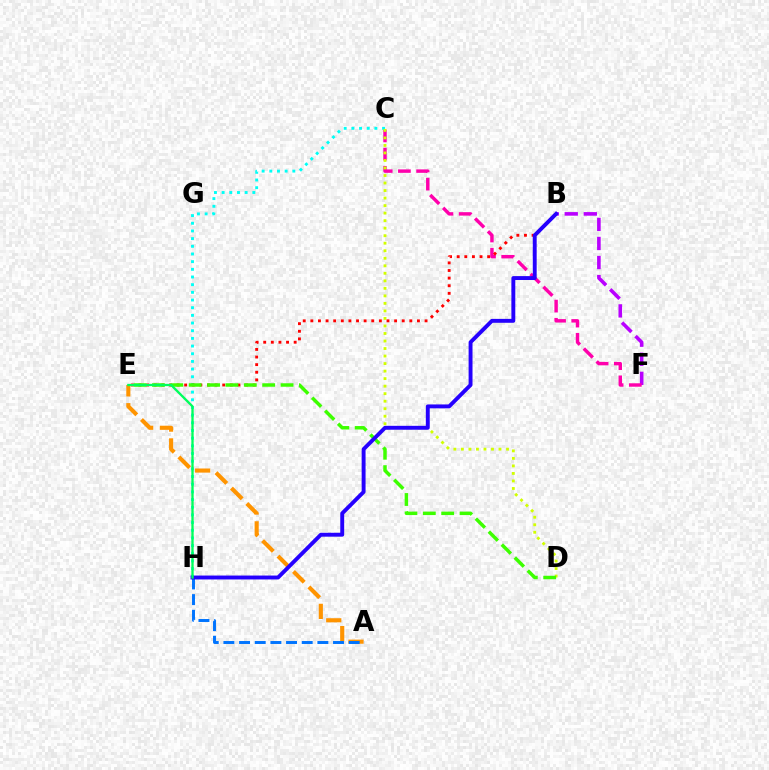{('B', 'F'): [{'color': '#b900ff', 'line_style': 'dashed', 'thickness': 2.59}], ('C', 'F'): [{'color': '#ff00ac', 'line_style': 'dashed', 'thickness': 2.47}], ('C', 'H'): [{'color': '#00fff6', 'line_style': 'dotted', 'thickness': 2.09}], ('A', 'E'): [{'color': '#ff9400', 'line_style': 'dashed', 'thickness': 2.96}], ('C', 'D'): [{'color': '#d1ff00', 'line_style': 'dotted', 'thickness': 2.04}], ('B', 'E'): [{'color': '#ff0000', 'line_style': 'dotted', 'thickness': 2.07}], ('D', 'E'): [{'color': '#3dff00', 'line_style': 'dashed', 'thickness': 2.5}], ('A', 'H'): [{'color': '#0074ff', 'line_style': 'dashed', 'thickness': 2.13}], ('B', 'H'): [{'color': '#2500ff', 'line_style': 'solid', 'thickness': 2.81}], ('E', 'H'): [{'color': '#00ff5c', 'line_style': 'solid', 'thickness': 1.67}]}